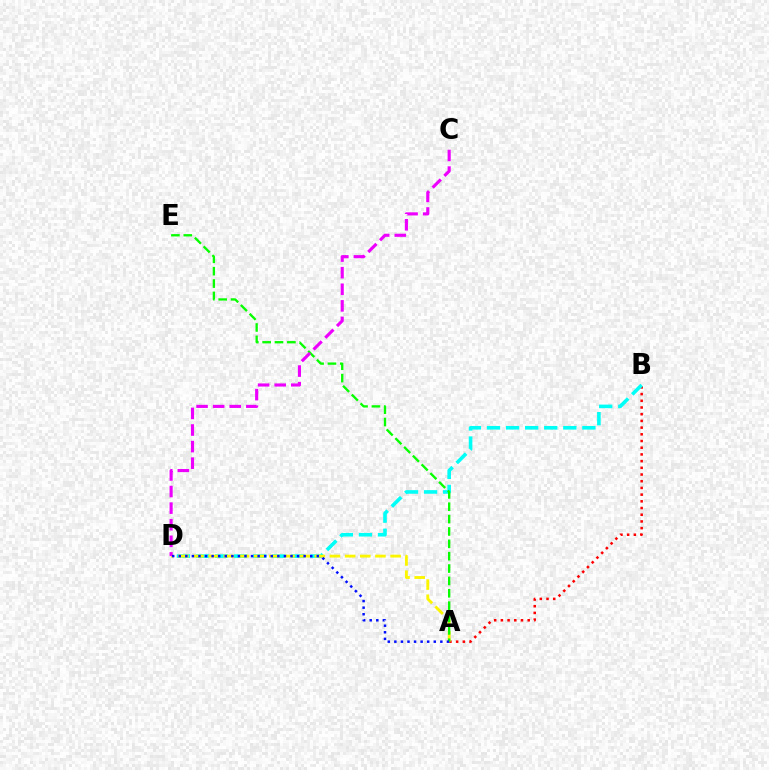{('A', 'B'): [{'color': '#ff0000', 'line_style': 'dotted', 'thickness': 1.82}], ('B', 'D'): [{'color': '#00fff6', 'line_style': 'dashed', 'thickness': 2.59}], ('A', 'D'): [{'color': '#fcf500', 'line_style': 'dashed', 'thickness': 2.06}, {'color': '#0010ff', 'line_style': 'dotted', 'thickness': 1.79}], ('A', 'E'): [{'color': '#08ff00', 'line_style': 'dashed', 'thickness': 1.68}], ('C', 'D'): [{'color': '#ee00ff', 'line_style': 'dashed', 'thickness': 2.25}]}